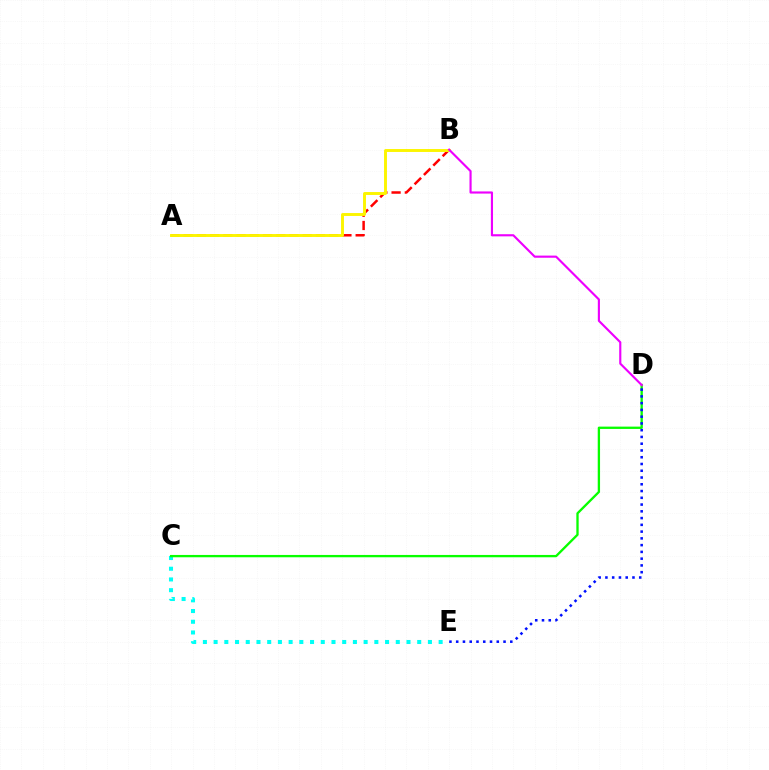{('C', 'E'): [{'color': '#00fff6', 'line_style': 'dotted', 'thickness': 2.91}], ('A', 'B'): [{'color': '#ff0000', 'line_style': 'dashed', 'thickness': 1.8}, {'color': '#fcf500', 'line_style': 'solid', 'thickness': 2.1}], ('C', 'D'): [{'color': '#08ff00', 'line_style': 'solid', 'thickness': 1.67}], ('B', 'D'): [{'color': '#ee00ff', 'line_style': 'solid', 'thickness': 1.54}], ('D', 'E'): [{'color': '#0010ff', 'line_style': 'dotted', 'thickness': 1.84}]}